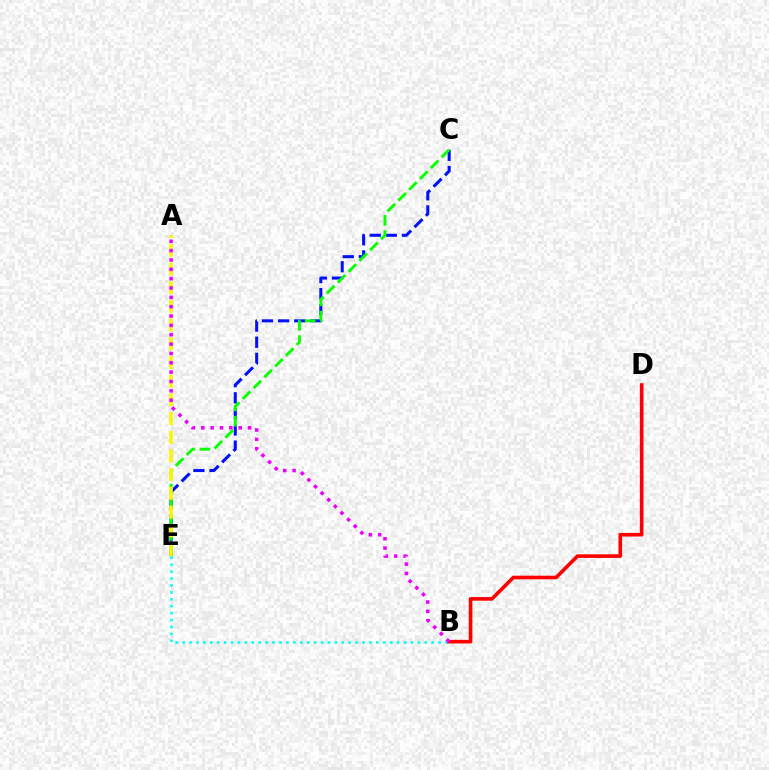{('C', 'E'): [{'color': '#0010ff', 'line_style': 'dashed', 'thickness': 2.19}, {'color': '#08ff00', 'line_style': 'dashed', 'thickness': 2.08}], ('B', 'E'): [{'color': '#00fff6', 'line_style': 'dotted', 'thickness': 1.88}], ('B', 'D'): [{'color': '#ff0000', 'line_style': 'solid', 'thickness': 2.6}], ('A', 'E'): [{'color': '#fcf500', 'line_style': 'dashed', 'thickness': 2.54}], ('A', 'B'): [{'color': '#ee00ff', 'line_style': 'dotted', 'thickness': 2.54}]}